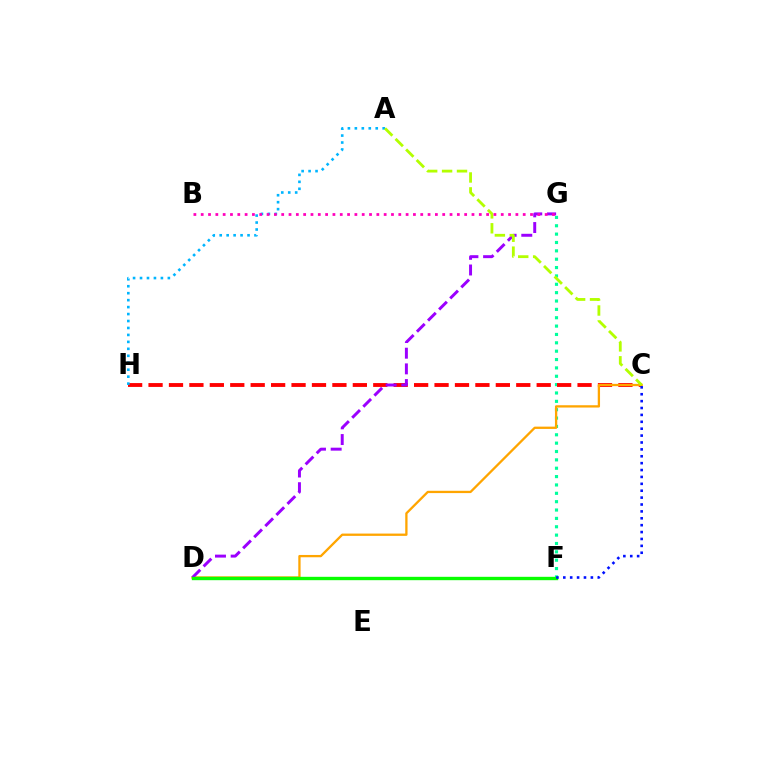{('F', 'G'): [{'color': '#00ff9d', 'line_style': 'dotted', 'thickness': 2.27}], ('C', 'H'): [{'color': '#ff0000', 'line_style': 'dashed', 'thickness': 2.78}], ('C', 'D'): [{'color': '#ffa500', 'line_style': 'solid', 'thickness': 1.66}], ('D', 'G'): [{'color': '#9b00ff', 'line_style': 'dashed', 'thickness': 2.13}], ('D', 'F'): [{'color': '#08ff00', 'line_style': 'solid', 'thickness': 2.42}], ('A', 'H'): [{'color': '#00b5ff', 'line_style': 'dotted', 'thickness': 1.89}], ('A', 'C'): [{'color': '#b3ff00', 'line_style': 'dashed', 'thickness': 2.03}], ('C', 'F'): [{'color': '#0010ff', 'line_style': 'dotted', 'thickness': 1.87}], ('B', 'G'): [{'color': '#ff00bd', 'line_style': 'dotted', 'thickness': 1.99}]}